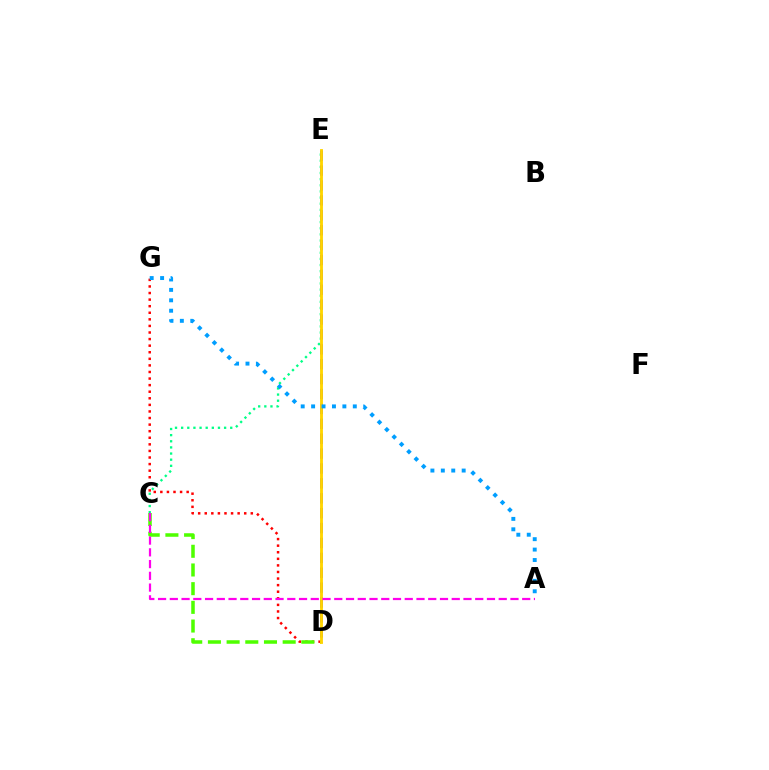{('C', 'E'): [{'color': '#00ff86', 'line_style': 'dotted', 'thickness': 1.67}], ('D', 'G'): [{'color': '#ff0000', 'line_style': 'dotted', 'thickness': 1.79}], ('C', 'D'): [{'color': '#4fff00', 'line_style': 'dashed', 'thickness': 2.54}], ('D', 'E'): [{'color': '#3700ff', 'line_style': 'dashed', 'thickness': 2.02}, {'color': '#ffd500', 'line_style': 'solid', 'thickness': 2.06}], ('A', 'C'): [{'color': '#ff00ed', 'line_style': 'dashed', 'thickness': 1.6}], ('A', 'G'): [{'color': '#009eff', 'line_style': 'dotted', 'thickness': 2.83}]}